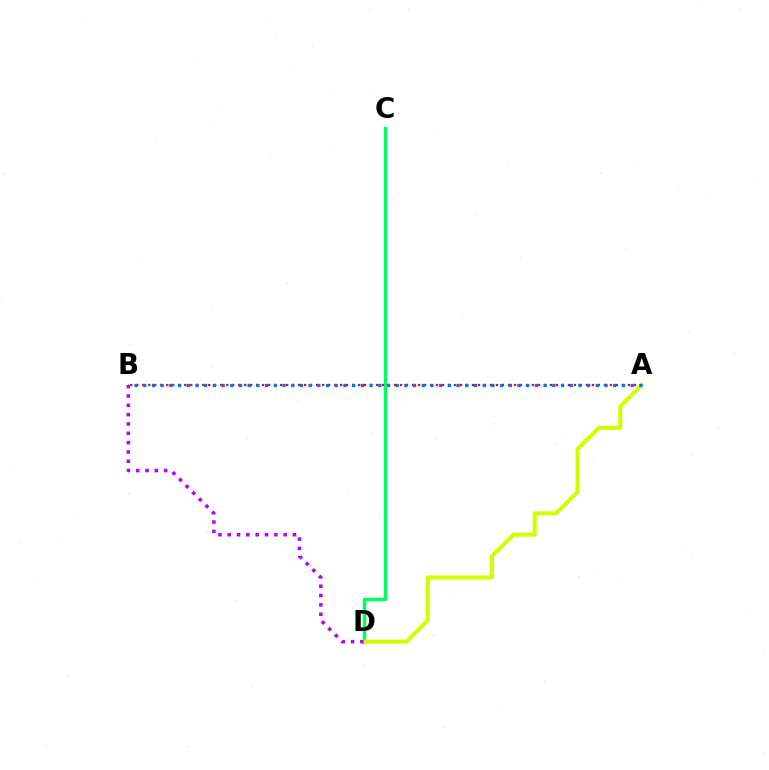{('C', 'D'): [{'color': '#00ff5c', 'line_style': 'solid', 'thickness': 2.48}], ('A', 'B'): [{'color': '#ff0000', 'line_style': 'dotted', 'thickness': 1.63}, {'color': '#0074ff', 'line_style': 'dotted', 'thickness': 2.36}], ('A', 'D'): [{'color': '#d1ff00', 'line_style': 'solid', 'thickness': 2.92}], ('B', 'D'): [{'color': '#b900ff', 'line_style': 'dotted', 'thickness': 2.53}]}